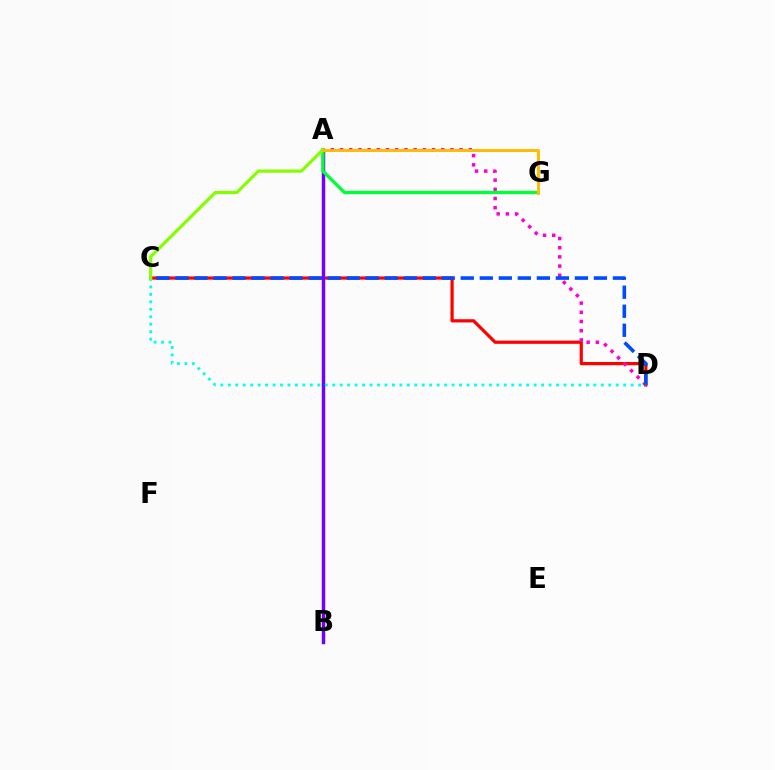{('C', 'D'): [{'color': '#ff0000', 'line_style': 'solid', 'thickness': 2.31}, {'color': '#004bff', 'line_style': 'dashed', 'thickness': 2.58}, {'color': '#00fff6', 'line_style': 'dotted', 'thickness': 2.03}], ('A', 'D'): [{'color': '#ff00cf', 'line_style': 'dotted', 'thickness': 2.5}], ('A', 'B'): [{'color': '#7200ff', 'line_style': 'solid', 'thickness': 2.48}], ('A', 'G'): [{'color': '#00ff39', 'line_style': 'solid', 'thickness': 2.39}, {'color': '#ffbd00', 'line_style': 'solid', 'thickness': 2.14}], ('A', 'C'): [{'color': '#84ff00', 'line_style': 'solid', 'thickness': 2.3}]}